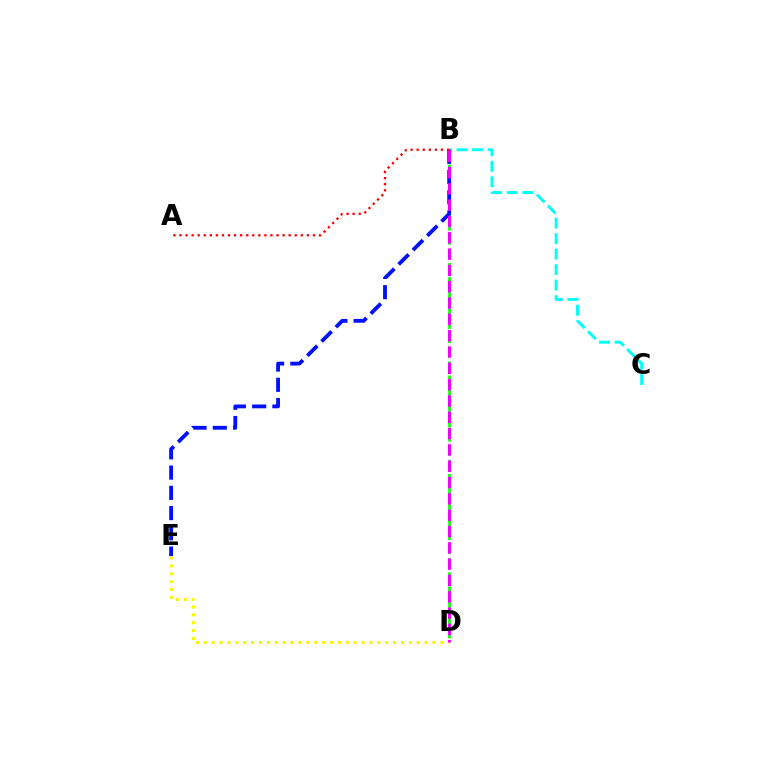{('B', 'C'): [{'color': '#00fff6', 'line_style': 'dashed', 'thickness': 2.11}], ('B', 'D'): [{'color': '#08ff00', 'line_style': 'dashed', 'thickness': 1.91}, {'color': '#ee00ff', 'line_style': 'dashed', 'thickness': 2.22}], ('B', 'E'): [{'color': '#0010ff', 'line_style': 'dashed', 'thickness': 2.75}], ('D', 'E'): [{'color': '#fcf500', 'line_style': 'dotted', 'thickness': 2.14}], ('A', 'B'): [{'color': '#ff0000', 'line_style': 'dotted', 'thickness': 1.65}]}